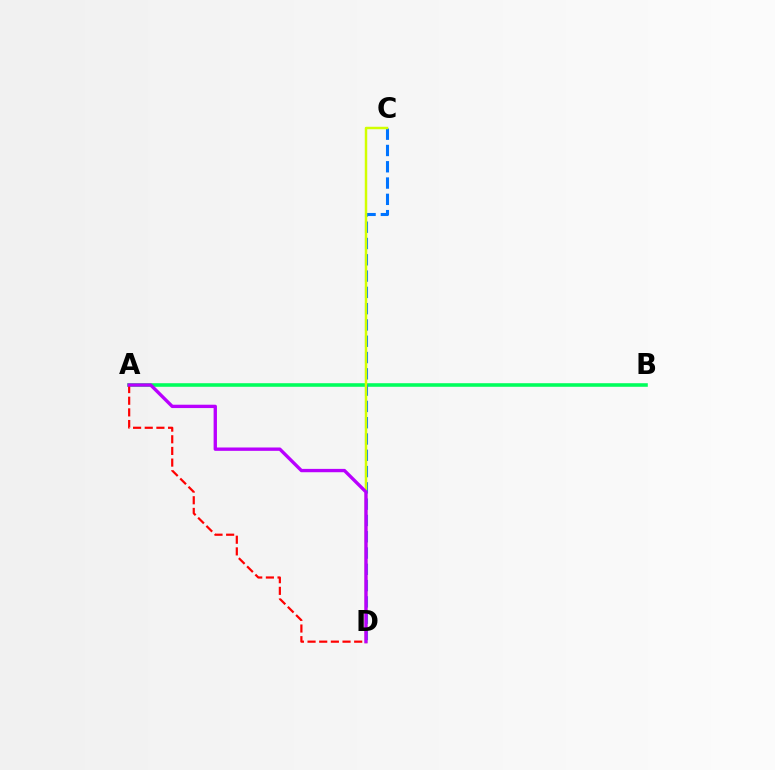{('A', 'B'): [{'color': '#00ff5c', 'line_style': 'solid', 'thickness': 2.58}], ('C', 'D'): [{'color': '#0074ff', 'line_style': 'dashed', 'thickness': 2.21}, {'color': '#d1ff00', 'line_style': 'solid', 'thickness': 1.79}], ('A', 'D'): [{'color': '#ff0000', 'line_style': 'dashed', 'thickness': 1.58}, {'color': '#b900ff', 'line_style': 'solid', 'thickness': 2.41}]}